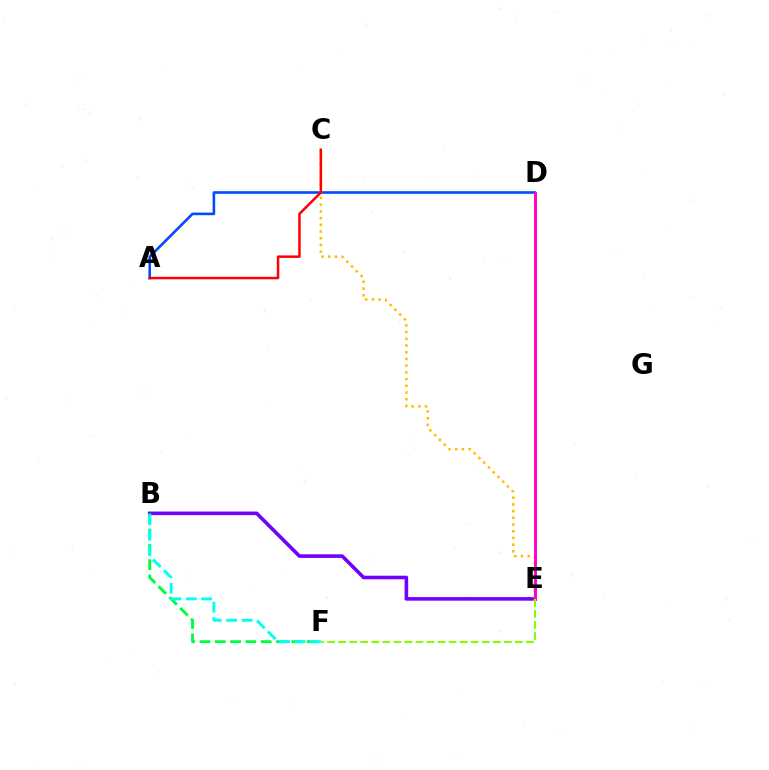{('B', 'E'): [{'color': '#7200ff', 'line_style': 'solid', 'thickness': 2.59}], ('A', 'D'): [{'color': '#004bff', 'line_style': 'solid', 'thickness': 1.88}], ('C', 'E'): [{'color': '#ffbd00', 'line_style': 'dotted', 'thickness': 1.82}], ('A', 'C'): [{'color': '#ff0000', 'line_style': 'solid', 'thickness': 1.79}], ('D', 'E'): [{'color': '#ff00cf', 'line_style': 'solid', 'thickness': 2.11}], ('B', 'F'): [{'color': '#00ff39', 'line_style': 'dashed', 'thickness': 2.08}, {'color': '#00fff6', 'line_style': 'dashed', 'thickness': 2.1}], ('E', 'F'): [{'color': '#84ff00', 'line_style': 'dashed', 'thickness': 1.5}]}